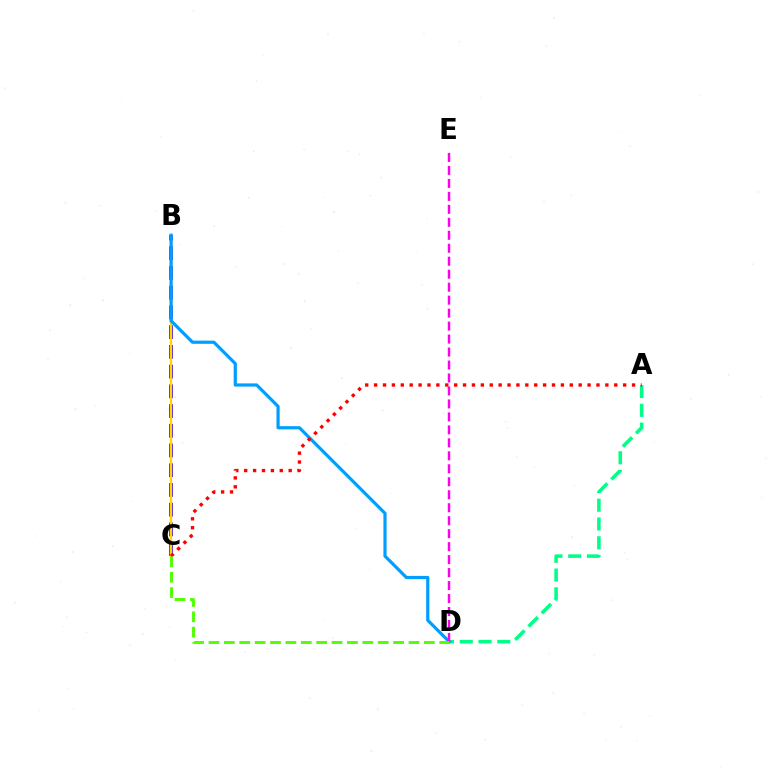{('A', 'D'): [{'color': '#00ff86', 'line_style': 'dashed', 'thickness': 2.55}], ('B', 'C'): [{'color': '#3700ff', 'line_style': 'dashed', 'thickness': 2.68}, {'color': '#ffd500', 'line_style': 'solid', 'thickness': 1.66}], ('B', 'D'): [{'color': '#009eff', 'line_style': 'solid', 'thickness': 2.3}], ('A', 'C'): [{'color': '#ff0000', 'line_style': 'dotted', 'thickness': 2.42}], ('D', 'E'): [{'color': '#ff00ed', 'line_style': 'dashed', 'thickness': 1.76}], ('C', 'D'): [{'color': '#4fff00', 'line_style': 'dashed', 'thickness': 2.09}]}